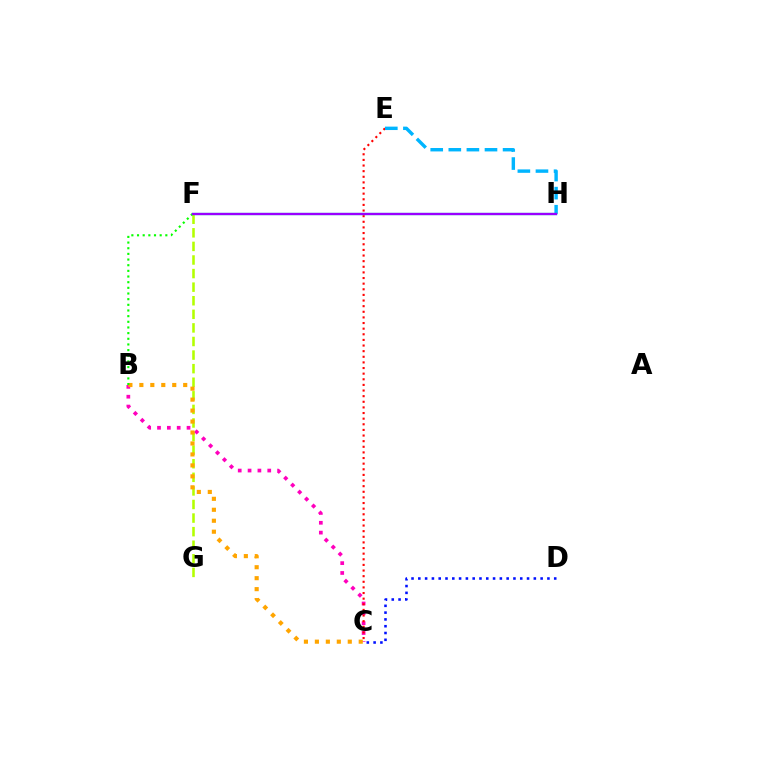{('C', 'D'): [{'color': '#0010ff', 'line_style': 'dotted', 'thickness': 1.85}], ('F', 'G'): [{'color': '#b3ff00', 'line_style': 'dashed', 'thickness': 1.85}], ('B', 'C'): [{'color': '#ff00bd', 'line_style': 'dotted', 'thickness': 2.67}, {'color': '#ffa500', 'line_style': 'dotted', 'thickness': 2.98}], ('C', 'E'): [{'color': '#ff0000', 'line_style': 'dotted', 'thickness': 1.53}], ('B', 'F'): [{'color': '#08ff00', 'line_style': 'dotted', 'thickness': 1.54}], ('E', 'H'): [{'color': '#00b5ff', 'line_style': 'dashed', 'thickness': 2.46}], ('F', 'H'): [{'color': '#00ff9d', 'line_style': 'solid', 'thickness': 1.64}, {'color': '#9b00ff', 'line_style': 'solid', 'thickness': 1.65}]}